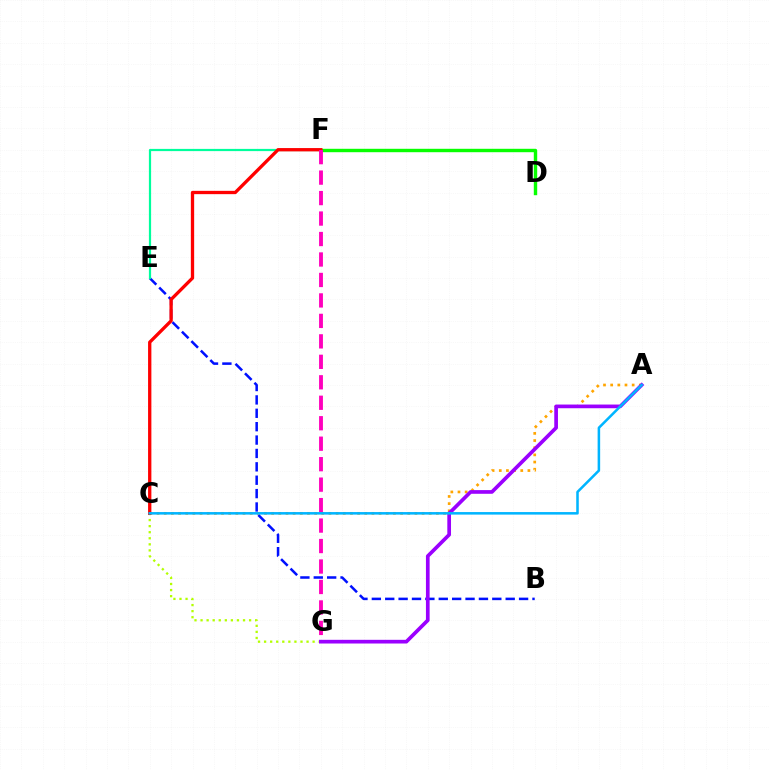{('A', 'C'): [{'color': '#ffa500', 'line_style': 'dotted', 'thickness': 1.95}, {'color': '#00b5ff', 'line_style': 'solid', 'thickness': 1.83}], ('B', 'E'): [{'color': '#0010ff', 'line_style': 'dashed', 'thickness': 1.82}], ('C', 'G'): [{'color': '#b3ff00', 'line_style': 'dotted', 'thickness': 1.65}], ('E', 'F'): [{'color': '#00ff9d', 'line_style': 'solid', 'thickness': 1.59}], ('D', 'F'): [{'color': '#08ff00', 'line_style': 'solid', 'thickness': 2.45}], ('C', 'F'): [{'color': '#ff0000', 'line_style': 'solid', 'thickness': 2.38}], ('F', 'G'): [{'color': '#ff00bd', 'line_style': 'dashed', 'thickness': 2.78}], ('A', 'G'): [{'color': '#9b00ff', 'line_style': 'solid', 'thickness': 2.66}]}